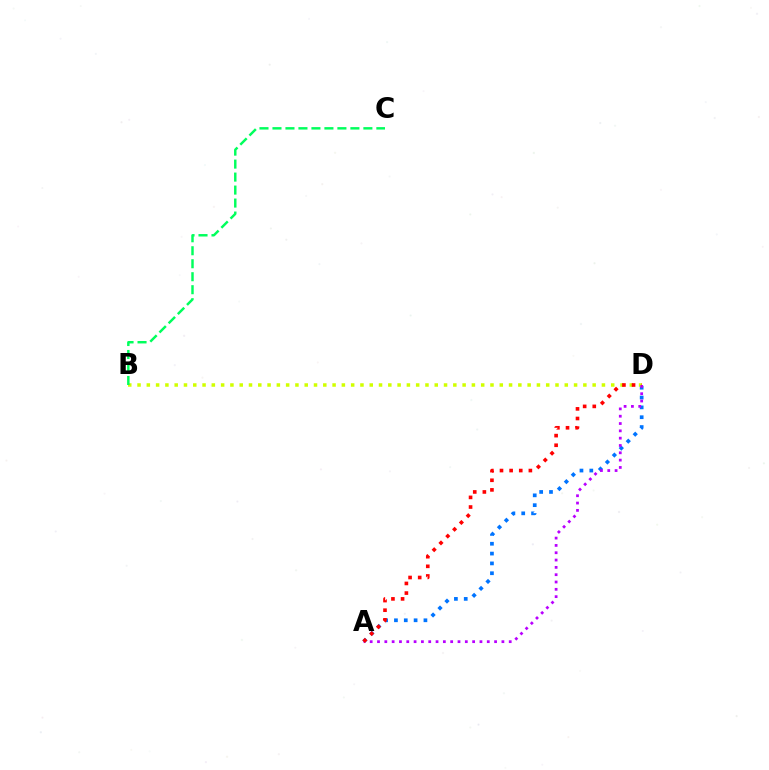{('A', 'D'): [{'color': '#0074ff', 'line_style': 'dotted', 'thickness': 2.67}, {'color': '#b900ff', 'line_style': 'dotted', 'thickness': 1.99}, {'color': '#ff0000', 'line_style': 'dotted', 'thickness': 2.62}], ('B', 'D'): [{'color': '#d1ff00', 'line_style': 'dotted', 'thickness': 2.52}], ('B', 'C'): [{'color': '#00ff5c', 'line_style': 'dashed', 'thickness': 1.76}]}